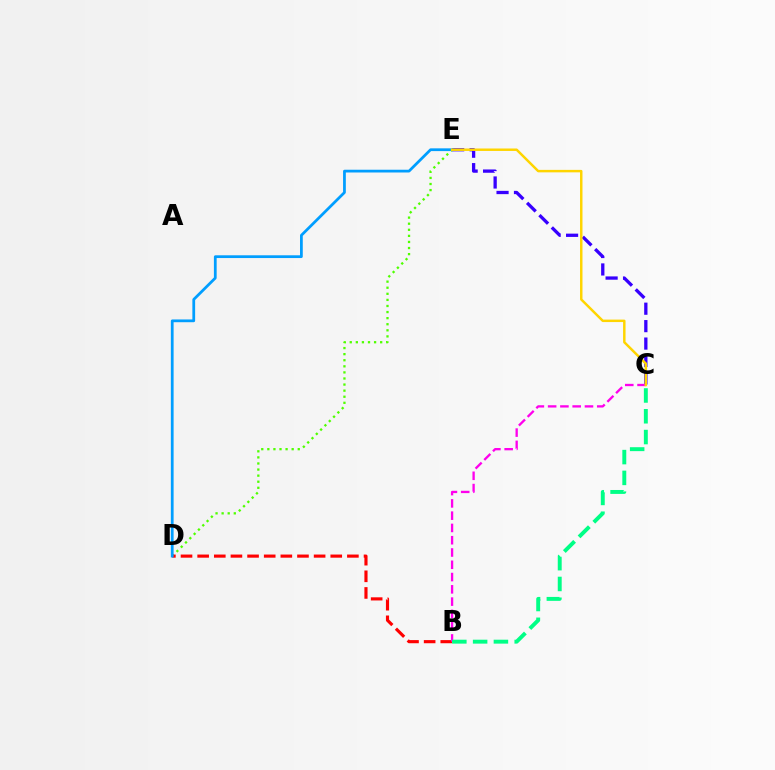{('D', 'E'): [{'color': '#4fff00', 'line_style': 'dotted', 'thickness': 1.65}, {'color': '#009eff', 'line_style': 'solid', 'thickness': 1.98}], ('B', 'D'): [{'color': '#ff0000', 'line_style': 'dashed', 'thickness': 2.26}], ('C', 'E'): [{'color': '#3700ff', 'line_style': 'dashed', 'thickness': 2.37}, {'color': '#ffd500', 'line_style': 'solid', 'thickness': 1.77}], ('B', 'C'): [{'color': '#ff00ed', 'line_style': 'dashed', 'thickness': 1.67}, {'color': '#00ff86', 'line_style': 'dashed', 'thickness': 2.82}]}